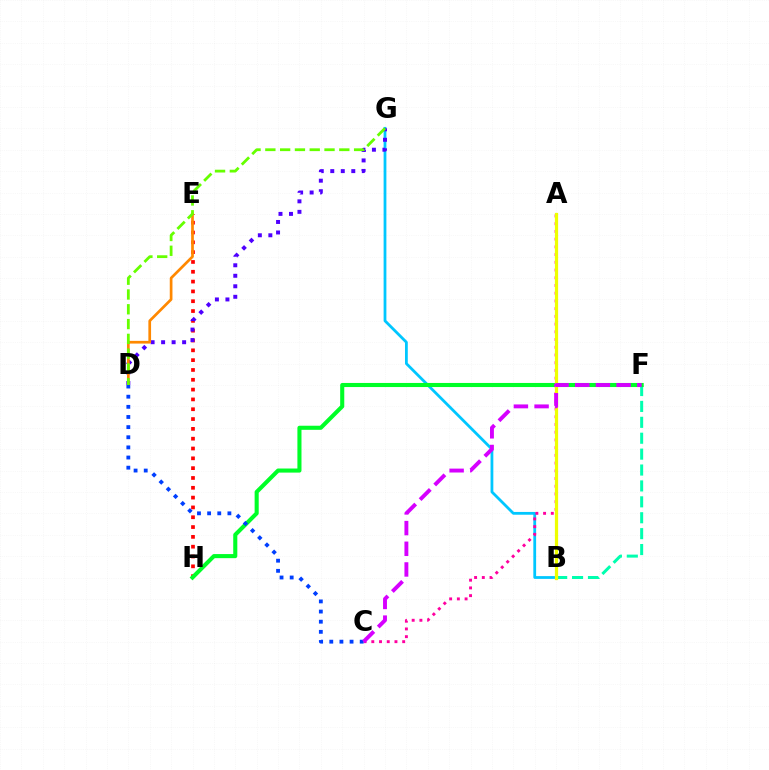{('B', 'G'): [{'color': '#00c7ff', 'line_style': 'solid', 'thickness': 2.0}], ('B', 'F'): [{'color': '#00ffaf', 'line_style': 'dashed', 'thickness': 2.16}], ('E', 'H'): [{'color': '#ff0000', 'line_style': 'dotted', 'thickness': 2.67}], ('D', 'G'): [{'color': '#4f00ff', 'line_style': 'dotted', 'thickness': 2.85}, {'color': '#66ff00', 'line_style': 'dashed', 'thickness': 2.01}], ('A', 'C'): [{'color': '#ff00a0', 'line_style': 'dotted', 'thickness': 2.1}], ('D', 'E'): [{'color': '#ff8800', 'line_style': 'solid', 'thickness': 1.95}], ('F', 'H'): [{'color': '#00ff27', 'line_style': 'solid', 'thickness': 2.94}], ('A', 'B'): [{'color': '#eeff00', 'line_style': 'solid', 'thickness': 2.32}], ('C', 'D'): [{'color': '#003fff', 'line_style': 'dotted', 'thickness': 2.75}], ('C', 'F'): [{'color': '#d600ff', 'line_style': 'dashed', 'thickness': 2.81}]}